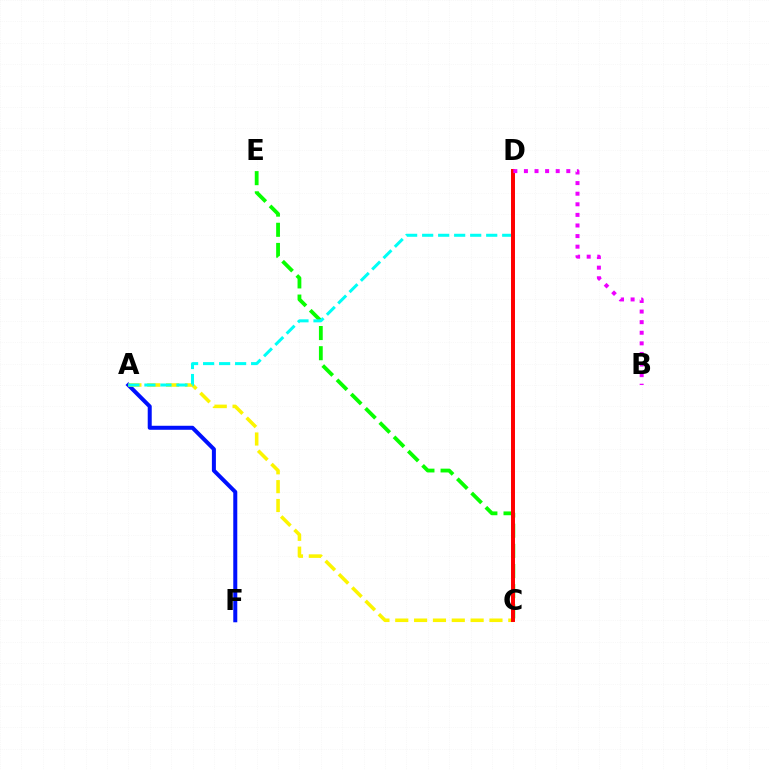{('A', 'F'): [{'color': '#0010ff', 'line_style': 'solid', 'thickness': 2.88}], ('A', 'C'): [{'color': '#fcf500', 'line_style': 'dashed', 'thickness': 2.56}], ('C', 'E'): [{'color': '#08ff00', 'line_style': 'dashed', 'thickness': 2.74}], ('A', 'D'): [{'color': '#00fff6', 'line_style': 'dashed', 'thickness': 2.18}], ('C', 'D'): [{'color': '#ff0000', 'line_style': 'solid', 'thickness': 2.85}], ('B', 'D'): [{'color': '#ee00ff', 'line_style': 'dotted', 'thickness': 2.88}]}